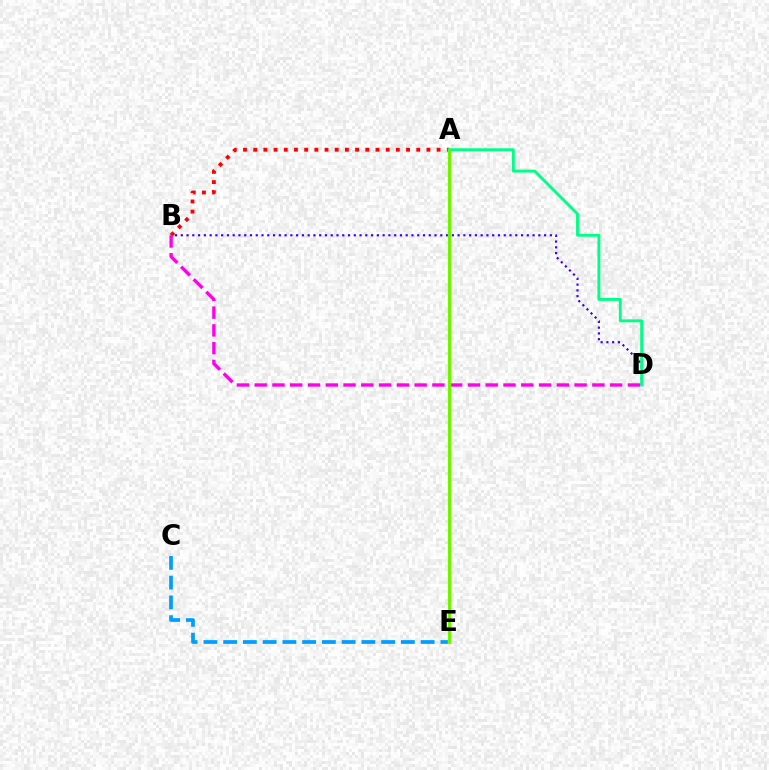{('B', 'D'): [{'color': '#3700ff', 'line_style': 'dotted', 'thickness': 1.57}, {'color': '#ff00ed', 'line_style': 'dashed', 'thickness': 2.41}], ('C', 'E'): [{'color': '#009eff', 'line_style': 'dashed', 'thickness': 2.68}], ('A', 'B'): [{'color': '#ff0000', 'line_style': 'dotted', 'thickness': 2.77}], ('A', 'E'): [{'color': '#ffd500', 'line_style': 'solid', 'thickness': 2.39}, {'color': '#4fff00', 'line_style': 'solid', 'thickness': 1.87}], ('A', 'D'): [{'color': '#00ff86', 'line_style': 'solid', 'thickness': 2.08}]}